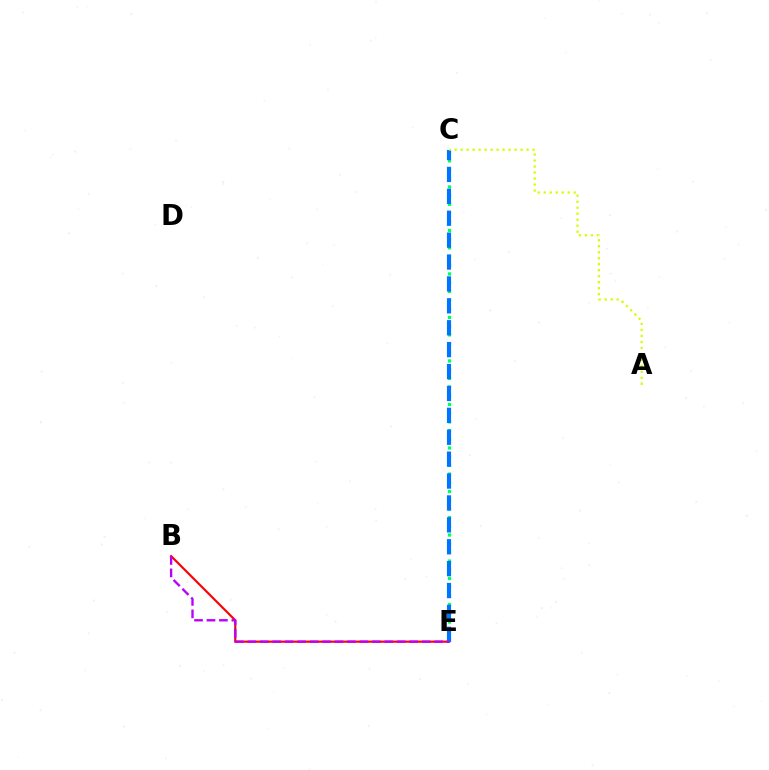{('B', 'E'): [{'color': '#ff0000', 'line_style': 'solid', 'thickness': 1.55}, {'color': '#b900ff', 'line_style': 'dashed', 'thickness': 1.69}], ('C', 'E'): [{'color': '#00ff5c', 'line_style': 'dotted', 'thickness': 2.36}, {'color': '#0074ff', 'line_style': 'dashed', 'thickness': 2.98}], ('A', 'C'): [{'color': '#d1ff00', 'line_style': 'dotted', 'thickness': 1.63}]}